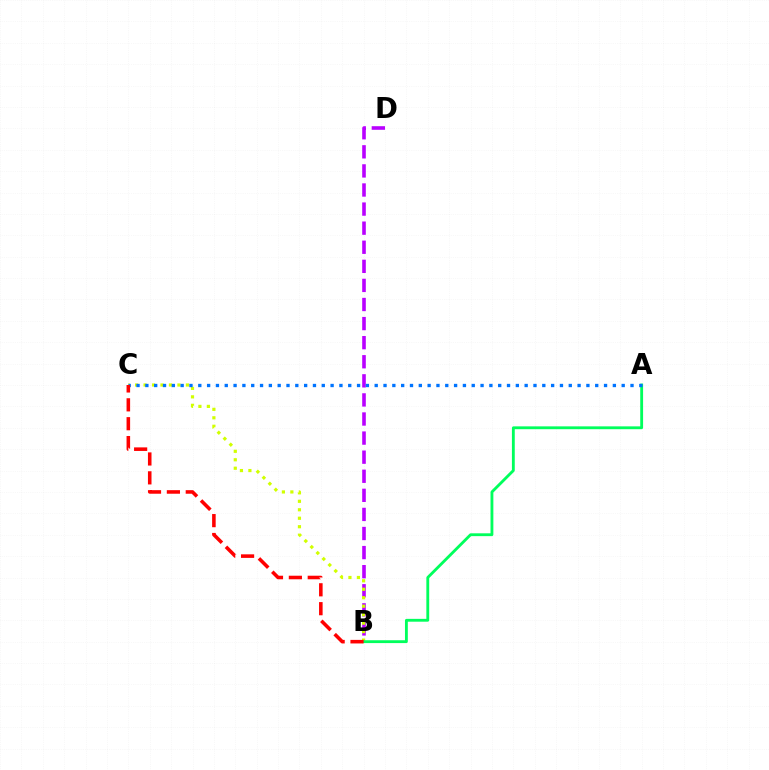{('B', 'D'): [{'color': '#b900ff', 'line_style': 'dashed', 'thickness': 2.59}], ('B', 'C'): [{'color': '#d1ff00', 'line_style': 'dotted', 'thickness': 2.3}, {'color': '#ff0000', 'line_style': 'dashed', 'thickness': 2.57}], ('A', 'B'): [{'color': '#00ff5c', 'line_style': 'solid', 'thickness': 2.04}], ('A', 'C'): [{'color': '#0074ff', 'line_style': 'dotted', 'thickness': 2.4}]}